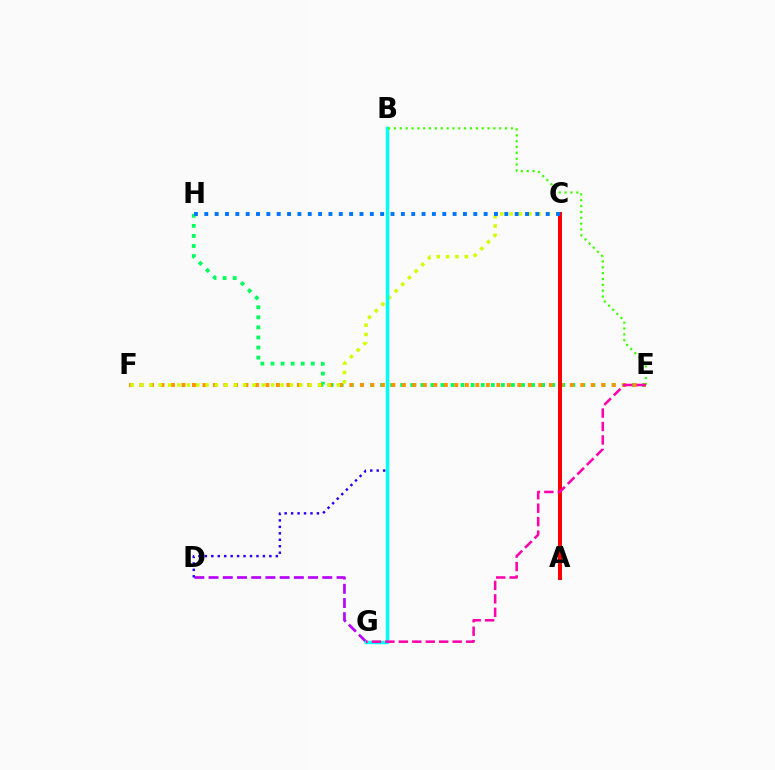{('E', 'H'): [{'color': '#00ff5c', 'line_style': 'dotted', 'thickness': 2.74}], ('D', 'G'): [{'color': '#b900ff', 'line_style': 'dashed', 'thickness': 1.93}], ('E', 'F'): [{'color': '#ff9400', 'line_style': 'dotted', 'thickness': 2.85}], ('A', 'C'): [{'color': '#ff0000', 'line_style': 'solid', 'thickness': 2.87}], ('C', 'F'): [{'color': '#d1ff00', 'line_style': 'dotted', 'thickness': 2.55}], ('B', 'D'): [{'color': '#2500ff', 'line_style': 'dotted', 'thickness': 1.75}], ('C', 'H'): [{'color': '#0074ff', 'line_style': 'dotted', 'thickness': 2.81}], ('B', 'G'): [{'color': '#00fff6', 'line_style': 'solid', 'thickness': 2.51}], ('B', 'E'): [{'color': '#3dff00', 'line_style': 'dotted', 'thickness': 1.59}], ('E', 'G'): [{'color': '#ff00ac', 'line_style': 'dashed', 'thickness': 1.83}]}